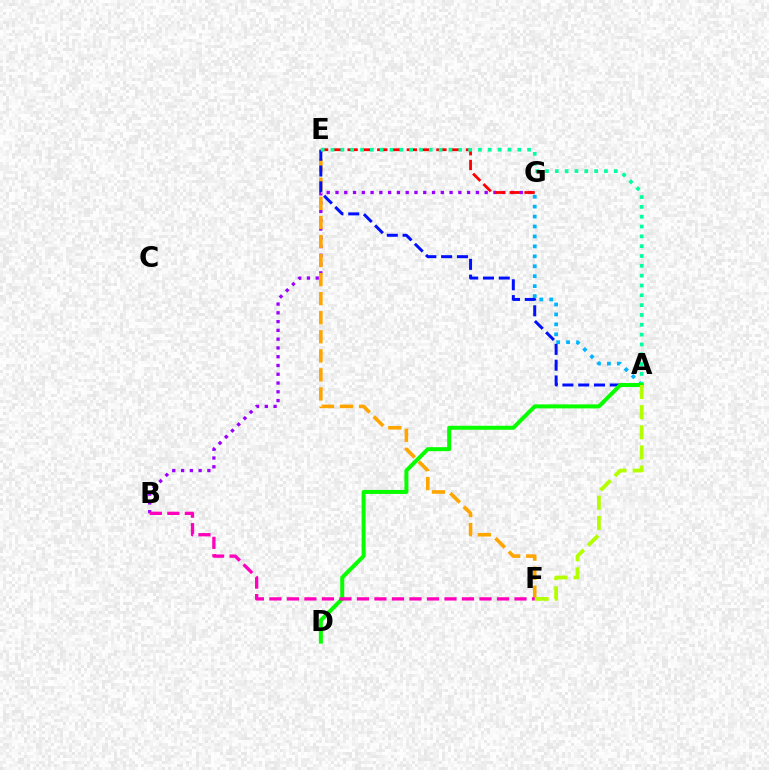{('B', 'G'): [{'color': '#9b00ff', 'line_style': 'dotted', 'thickness': 2.38}], ('E', 'F'): [{'color': '#ffa500', 'line_style': 'dashed', 'thickness': 2.59}], ('A', 'G'): [{'color': '#00b5ff', 'line_style': 'dotted', 'thickness': 2.7}], ('A', 'E'): [{'color': '#0010ff', 'line_style': 'dashed', 'thickness': 2.15}, {'color': '#00ff9d', 'line_style': 'dotted', 'thickness': 2.67}], ('E', 'G'): [{'color': '#ff0000', 'line_style': 'dashed', 'thickness': 2.01}], ('A', 'D'): [{'color': '#08ff00', 'line_style': 'solid', 'thickness': 2.88}], ('A', 'F'): [{'color': '#b3ff00', 'line_style': 'dashed', 'thickness': 2.74}], ('B', 'F'): [{'color': '#ff00bd', 'line_style': 'dashed', 'thickness': 2.38}]}